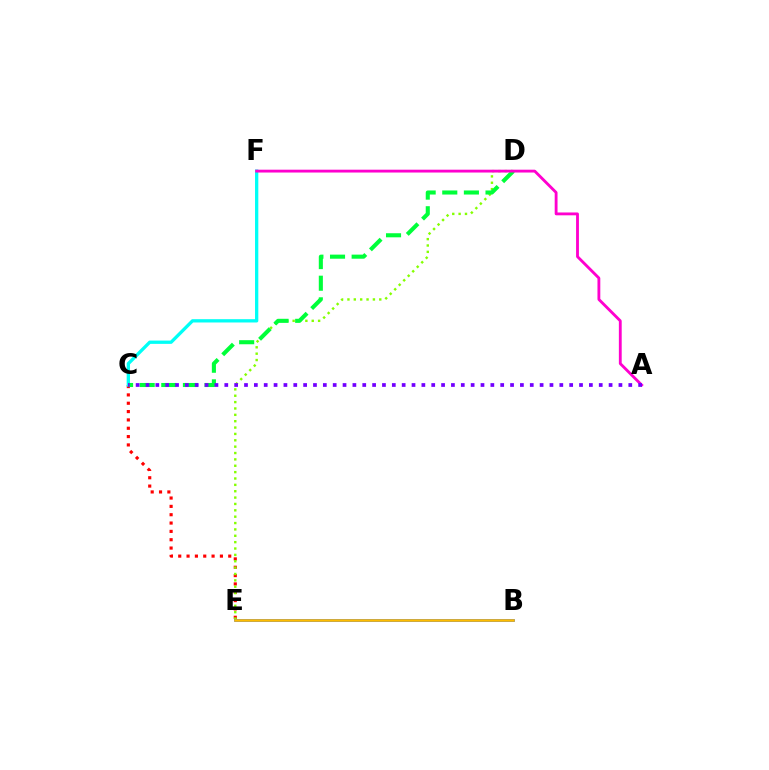{('C', 'E'): [{'color': '#ff0000', 'line_style': 'dotted', 'thickness': 2.26}], ('C', 'F'): [{'color': '#00fff6', 'line_style': 'solid', 'thickness': 2.38}], ('D', 'E'): [{'color': '#84ff00', 'line_style': 'dotted', 'thickness': 1.73}], ('C', 'D'): [{'color': '#00ff39', 'line_style': 'dashed', 'thickness': 2.94}], ('A', 'F'): [{'color': '#ff00cf', 'line_style': 'solid', 'thickness': 2.05}], ('B', 'E'): [{'color': '#004bff', 'line_style': 'solid', 'thickness': 1.83}, {'color': '#ffbd00', 'line_style': 'solid', 'thickness': 1.81}], ('A', 'C'): [{'color': '#7200ff', 'line_style': 'dotted', 'thickness': 2.68}]}